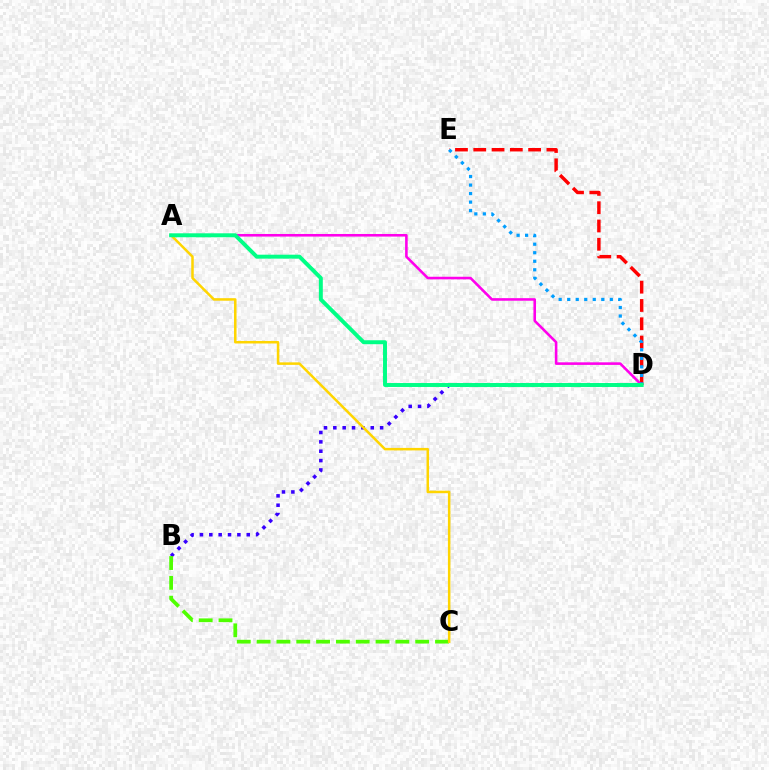{('B', 'D'): [{'color': '#3700ff', 'line_style': 'dotted', 'thickness': 2.54}], ('B', 'C'): [{'color': '#4fff00', 'line_style': 'dashed', 'thickness': 2.69}], ('D', 'E'): [{'color': '#ff0000', 'line_style': 'dashed', 'thickness': 2.48}, {'color': '#009eff', 'line_style': 'dotted', 'thickness': 2.32}], ('A', 'D'): [{'color': '#ff00ed', 'line_style': 'solid', 'thickness': 1.86}, {'color': '#00ff86', 'line_style': 'solid', 'thickness': 2.84}], ('A', 'C'): [{'color': '#ffd500', 'line_style': 'solid', 'thickness': 1.81}]}